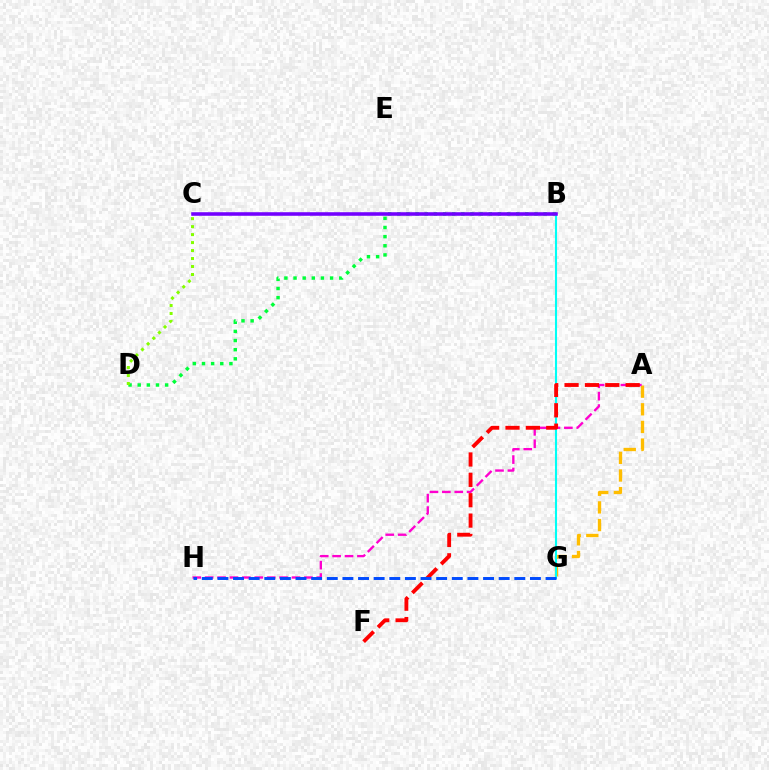{('A', 'G'): [{'color': '#ffbd00', 'line_style': 'dashed', 'thickness': 2.4}], ('B', 'D'): [{'color': '#00ff39', 'line_style': 'dotted', 'thickness': 2.48}], ('B', 'G'): [{'color': '#00fff6', 'line_style': 'solid', 'thickness': 1.51}], ('B', 'C'): [{'color': '#7200ff', 'line_style': 'solid', 'thickness': 2.57}], ('A', 'H'): [{'color': '#ff00cf', 'line_style': 'dashed', 'thickness': 1.68}], ('A', 'F'): [{'color': '#ff0000', 'line_style': 'dashed', 'thickness': 2.77}], ('G', 'H'): [{'color': '#004bff', 'line_style': 'dashed', 'thickness': 2.12}], ('C', 'D'): [{'color': '#84ff00', 'line_style': 'dotted', 'thickness': 2.17}]}